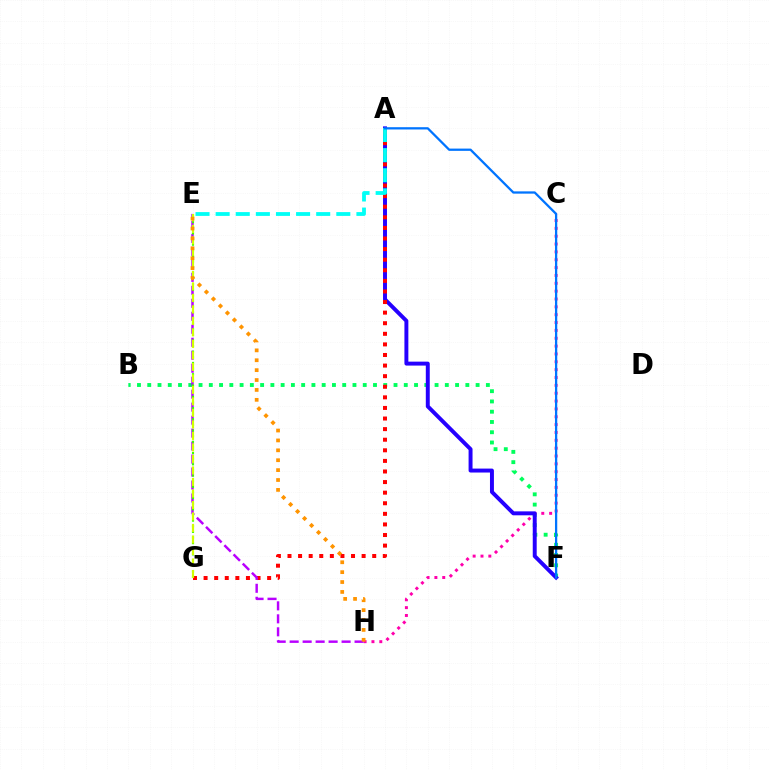{('B', 'F'): [{'color': '#00ff5c', 'line_style': 'dotted', 'thickness': 2.79}], ('C', 'H'): [{'color': '#ff00ac', 'line_style': 'dotted', 'thickness': 2.13}], ('A', 'F'): [{'color': '#2500ff', 'line_style': 'solid', 'thickness': 2.84}, {'color': '#0074ff', 'line_style': 'solid', 'thickness': 1.64}], ('A', 'G'): [{'color': '#ff0000', 'line_style': 'dotted', 'thickness': 2.88}], ('E', 'H'): [{'color': '#b900ff', 'line_style': 'dashed', 'thickness': 1.76}, {'color': '#ff9400', 'line_style': 'dotted', 'thickness': 2.69}], ('E', 'G'): [{'color': '#3dff00', 'line_style': 'dotted', 'thickness': 1.53}, {'color': '#d1ff00', 'line_style': 'dashed', 'thickness': 1.56}], ('A', 'E'): [{'color': '#00fff6', 'line_style': 'dashed', 'thickness': 2.73}]}